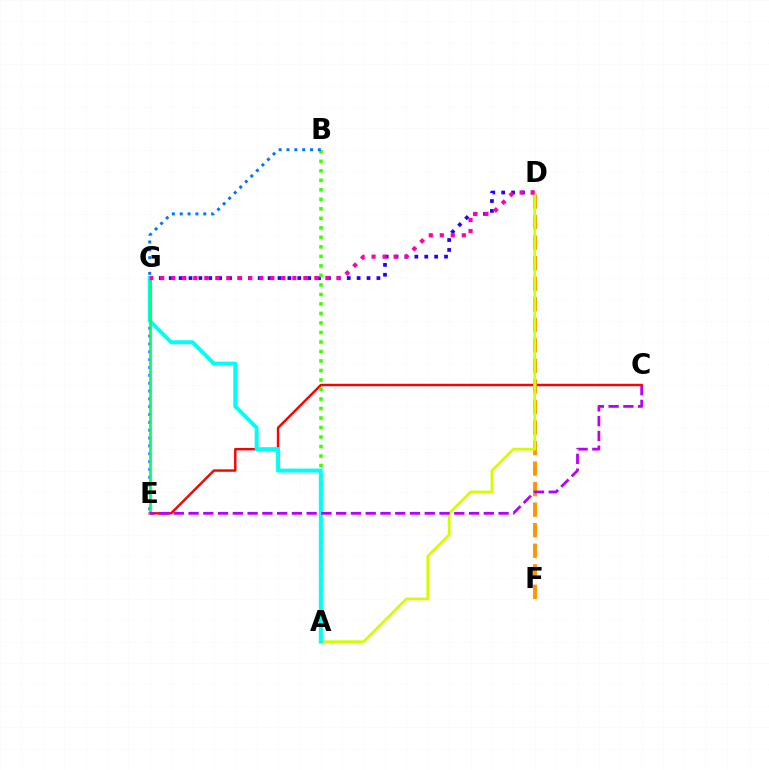{('C', 'E'): [{'color': '#ff0000', 'line_style': 'solid', 'thickness': 1.75}, {'color': '#b900ff', 'line_style': 'dashed', 'thickness': 2.01}], ('D', 'G'): [{'color': '#2500ff', 'line_style': 'dotted', 'thickness': 2.69}, {'color': '#ff00ac', 'line_style': 'dotted', 'thickness': 2.99}], ('A', 'B'): [{'color': '#3dff00', 'line_style': 'dotted', 'thickness': 2.58}], ('B', 'E'): [{'color': '#0074ff', 'line_style': 'dotted', 'thickness': 2.13}], ('D', 'F'): [{'color': '#ff9400', 'line_style': 'dashed', 'thickness': 2.79}], ('A', 'D'): [{'color': '#d1ff00', 'line_style': 'solid', 'thickness': 1.96}], ('A', 'G'): [{'color': '#00fff6', 'line_style': 'solid', 'thickness': 2.86}], ('E', 'G'): [{'color': '#00ff5c', 'line_style': 'solid', 'thickness': 1.93}]}